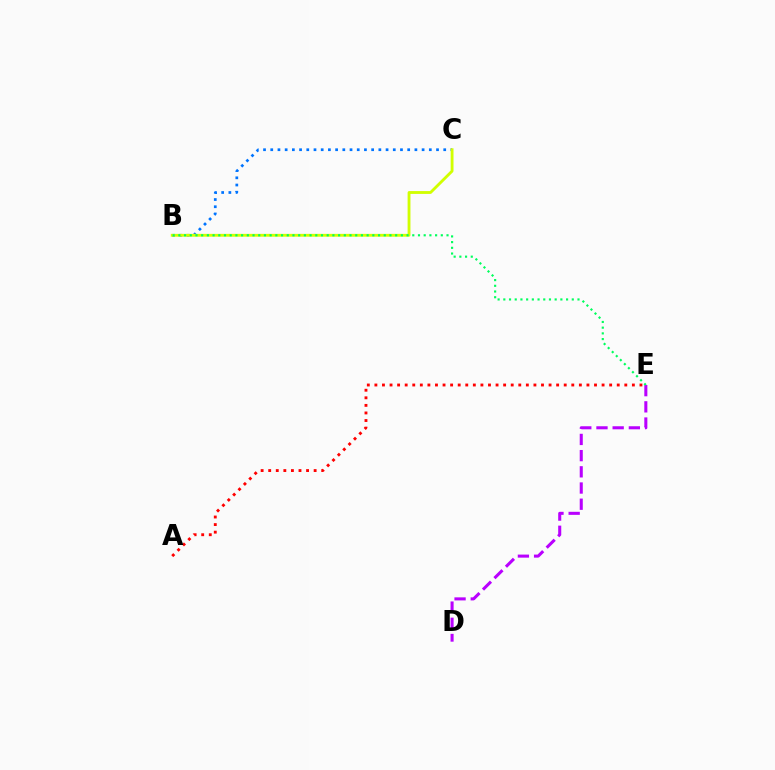{('B', 'C'): [{'color': '#0074ff', 'line_style': 'dotted', 'thickness': 1.96}, {'color': '#d1ff00', 'line_style': 'solid', 'thickness': 2.05}], ('D', 'E'): [{'color': '#b900ff', 'line_style': 'dashed', 'thickness': 2.2}], ('B', 'E'): [{'color': '#00ff5c', 'line_style': 'dotted', 'thickness': 1.55}], ('A', 'E'): [{'color': '#ff0000', 'line_style': 'dotted', 'thickness': 2.06}]}